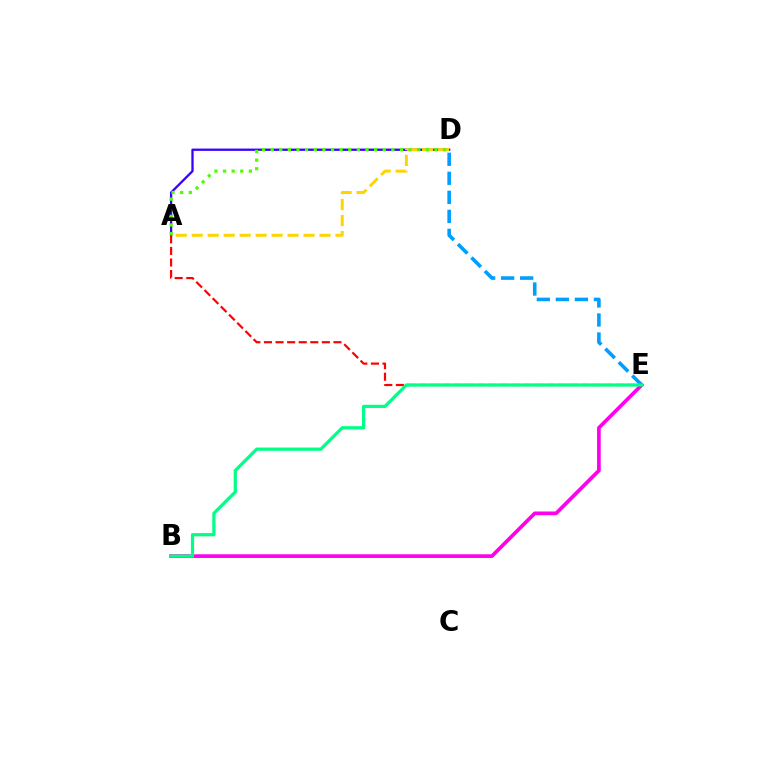{('B', 'E'): [{'color': '#ff00ed', 'line_style': 'solid', 'thickness': 2.65}, {'color': '#00ff86', 'line_style': 'solid', 'thickness': 2.31}], ('A', 'D'): [{'color': '#3700ff', 'line_style': 'solid', 'thickness': 1.65}, {'color': '#ffd500', 'line_style': 'dashed', 'thickness': 2.17}, {'color': '#4fff00', 'line_style': 'dotted', 'thickness': 2.34}], ('A', 'E'): [{'color': '#ff0000', 'line_style': 'dashed', 'thickness': 1.57}], ('D', 'E'): [{'color': '#009eff', 'line_style': 'dashed', 'thickness': 2.58}]}